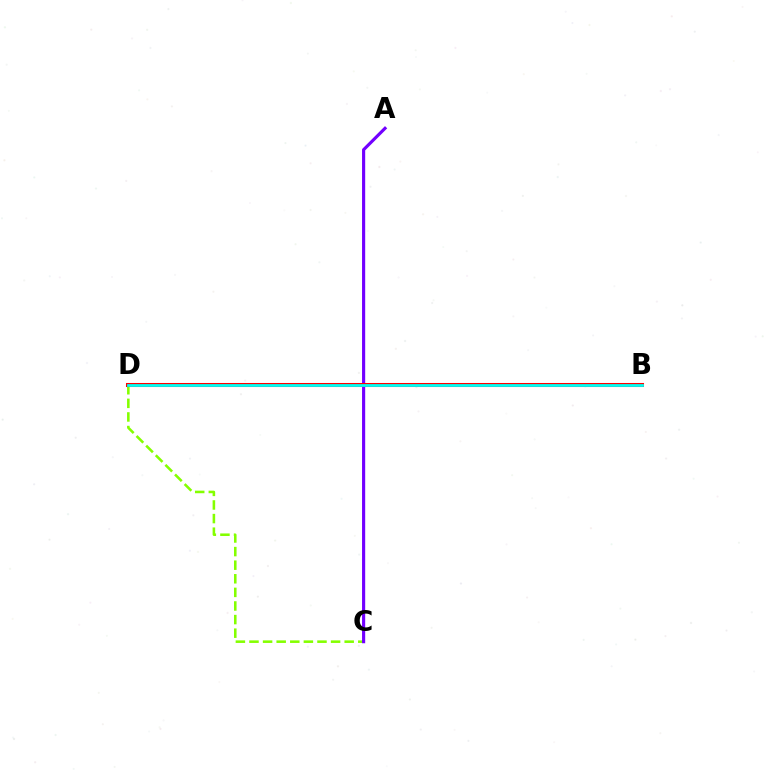{('C', 'D'): [{'color': '#84ff00', 'line_style': 'dashed', 'thickness': 1.85}], ('A', 'C'): [{'color': '#7200ff', 'line_style': 'solid', 'thickness': 2.27}], ('B', 'D'): [{'color': '#ff0000', 'line_style': 'solid', 'thickness': 2.91}, {'color': '#00fff6', 'line_style': 'solid', 'thickness': 1.99}]}